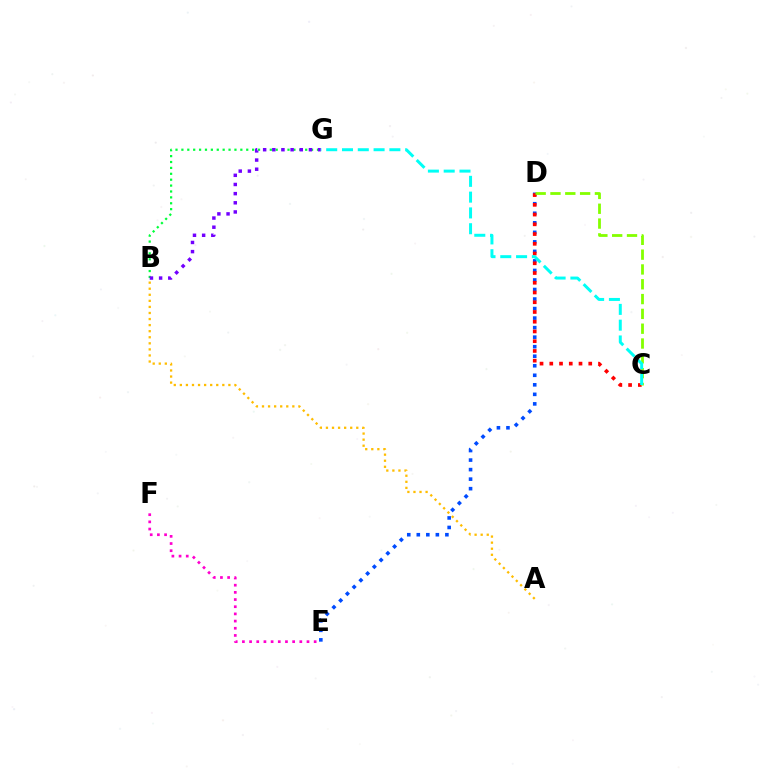{('B', 'G'): [{'color': '#00ff39', 'line_style': 'dotted', 'thickness': 1.6}, {'color': '#7200ff', 'line_style': 'dotted', 'thickness': 2.49}], ('D', 'E'): [{'color': '#004bff', 'line_style': 'dotted', 'thickness': 2.59}], ('E', 'F'): [{'color': '#ff00cf', 'line_style': 'dotted', 'thickness': 1.95}], ('C', 'D'): [{'color': '#ff0000', 'line_style': 'dotted', 'thickness': 2.65}, {'color': '#84ff00', 'line_style': 'dashed', 'thickness': 2.01}], ('A', 'B'): [{'color': '#ffbd00', 'line_style': 'dotted', 'thickness': 1.65}], ('C', 'G'): [{'color': '#00fff6', 'line_style': 'dashed', 'thickness': 2.15}]}